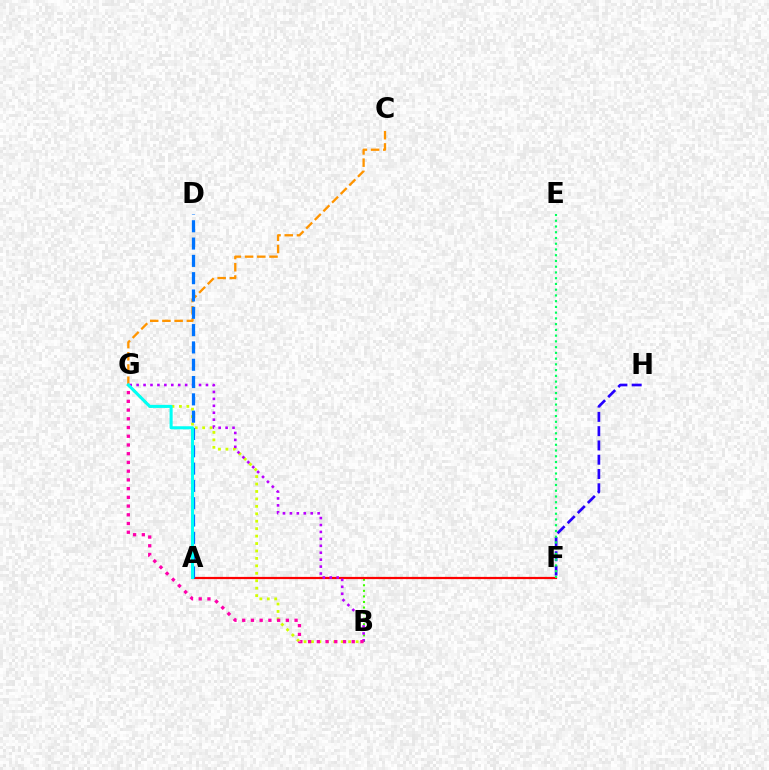{('B', 'F'): [{'color': '#3dff00', 'line_style': 'dotted', 'thickness': 1.51}], ('C', 'G'): [{'color': '#ff9400', 'line_style': 'dashed', 'thickness': 1.66}], ('F', 'H'): [{'color': '#2500ff', 'line_style': 'dashed', 'thickness': 1.94}], ('A', 'F'): [{'color': '#ff0000', 'line_style': 'solid', 'thickness': 1.58}], ('B', 'G'): [{'color': '#d1ff00', 'line_style': 'dotted', 'thickness': 2.02}, {'color': '#b900ff', 'line_style': 'dotted', 'thickness': 1.88}, {'color': '#ff00ac', 'line_style': 'dotted', 'thickness': 2.37}], ('A', 'D'): [{'color': '#0074ff', 'line_style': 'dashed', 'thickness': 2.35}], ('E', 'F'): [{'color': '#00ff5c', 'line_style': 'dotted', 'thickness': 1.56}], ('A', 'G'): [{'color': '#00fff6', 'line_style': 'solid', 'thickness': 2.2}]}